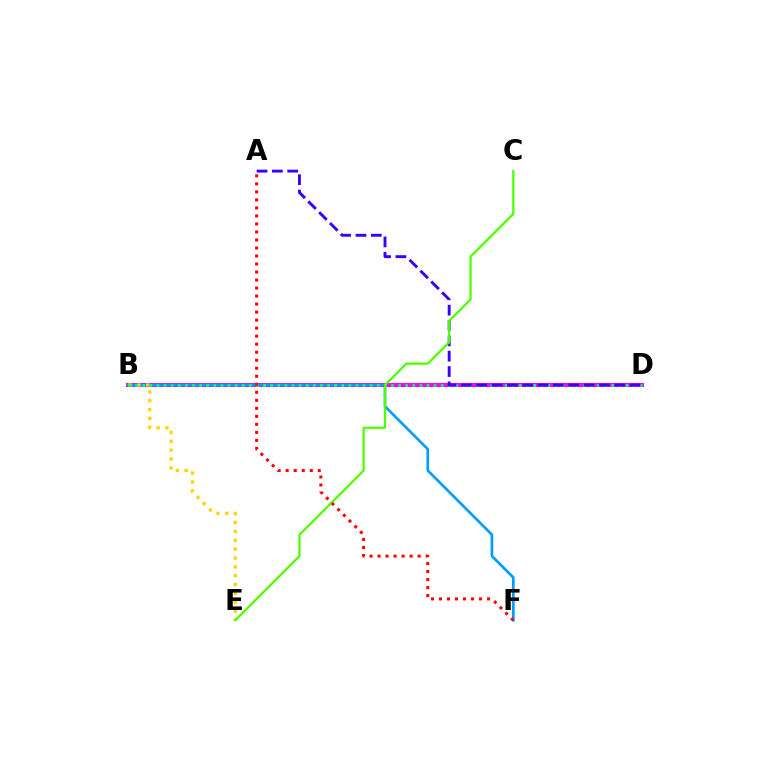{('B', 'D'): [{'color': '#ff00ed', 'line_style': 'solid', 'thickness': 2.93}, {'color': '#00ff86', 'line_style': 'dotted', 'thickness': 1.93}], ('B', 'F'): [{'color': '#009eff', 'line_style': 'solid', 'thickness': 1.93}], ('B', 'E'): [{'color': '#ffd500', 'line_style': 'dotted', 'thickness': 2.41}], ('A', 'D'): [{'color': '#3700ff', 'line_style': 'dashed', 'thickness': 2.08}], ('C', 'E'): [{'color': '#4fff00', 'line_style': 'solid', 'thickness': 1.62}], ('A', 'F'): [{'color': '#ff0000', 'line_style': 'dotted', 'thickness': 2.18}]}